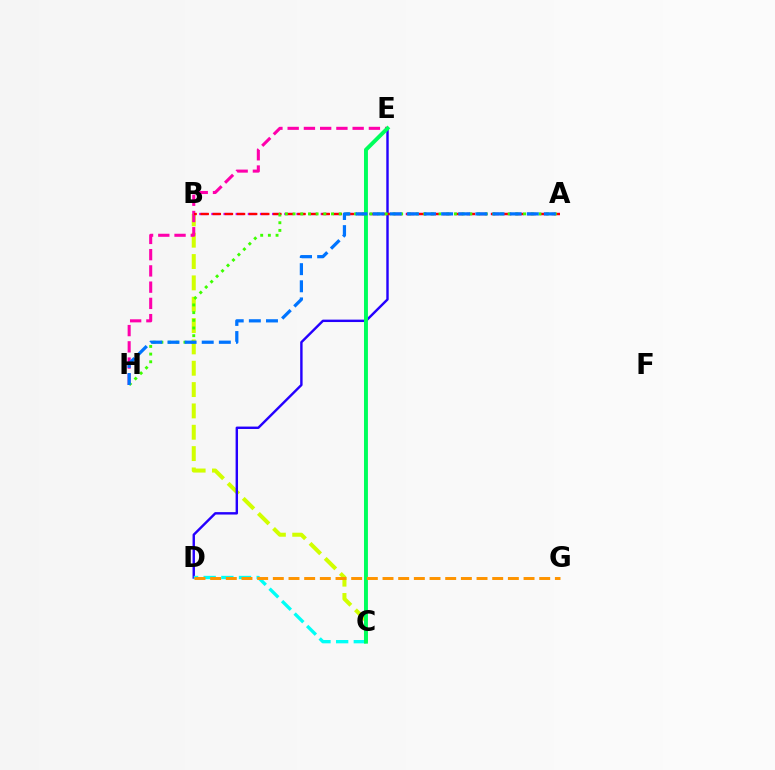{('B', 'C'): [{'color': '#d1ff00', 'line_style': 'dashed', 'thickness': 2.9}], ('A', 'B'): [{'color': '#b900ff', 'line_style': 'dashed', 'thickness': 1.65}, {'color': '#ff0000', 'line_style': 'dashed', 'thickness': 1.64}], ('E', 'H'): [{'color': '#ff00ac', 'line_style': 'dashed', 'thickness': 2.21}], ('D', 'E'): [{'color': '#2500ff', 'line_style': 'solid', 'thickness': 1.74}], ('C', 'D'): [{'color': '#00fff6', 'line_style': 'dashed', 'thickness': 2.4}], ('C', 'E'): [{'color': '#00ff5c', 'line_style': 'solid', 'thickness': 2.82}], ('D', 'G'): [{'color': '#ff9400', 'line_style': 'dashed', 'thickness': 2.13}], ('A', 'H'): [{'color': '#3dff00', 'line_style': 'dotted', 'thickness': 2.09}, {'color': '#0074ff', 'line_style': 'dashed', 'thickness': 2.33}]}